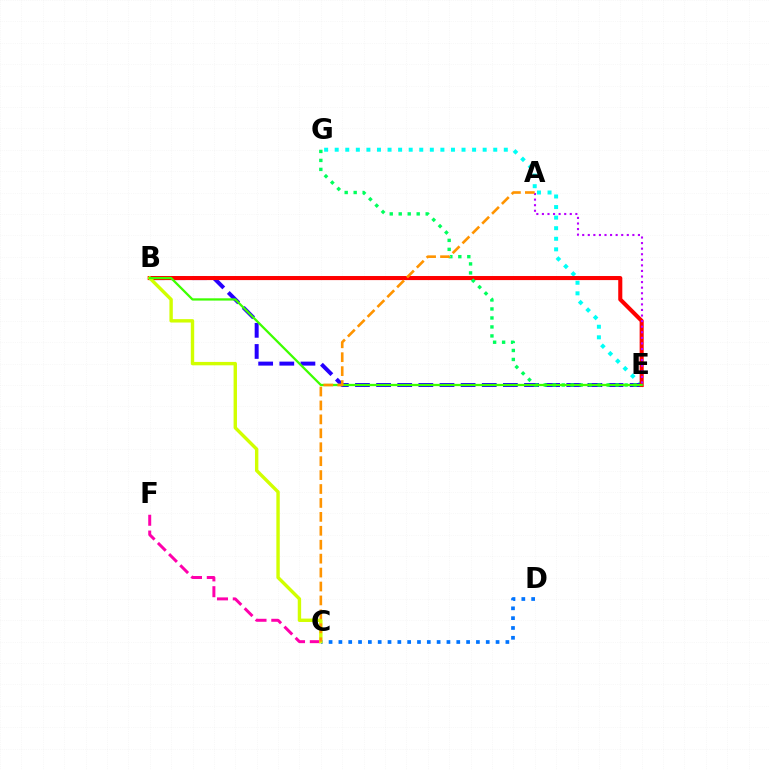{('E', 'G'): [{'color': '#00fff6', 'line_style': 'dotted', 'thickness': 2.87}, {'color': '#00ff5c', 'line_style': 'dotted', 'thickness': 2.44}], ('C', 'F'): [{'color': '#ff00ac', 'line_style': 'dashed', 'thickness': 2.15}], ('B', 'E'): [{'color': '#2500ff', 'line_style': 'dashed', 'thickness': 2.87}, {'color': '#ff0000', 'line_style': 'solid', 'thickness': 2.93}, {'color': '#3dff00', 'line_style': 'solid', 'thickness': 1.63}], ('A', 'E'): [{'color': '#b900ff', 'line_style': 'dotted', 'thickness': 1.51}], ('C', 'D'): [{'color': '#0074ff', 'line_style': 'dotted', 'thickness': 2.67}], ('B', 'C'): [{'color': '#d1ff00', 'line_style': 'solid', 'thickness': 2.44}], ('A', 'C'): [{'color': '#ff9400', 'line_style': 'dashed', 'thickness': 1.89}]}